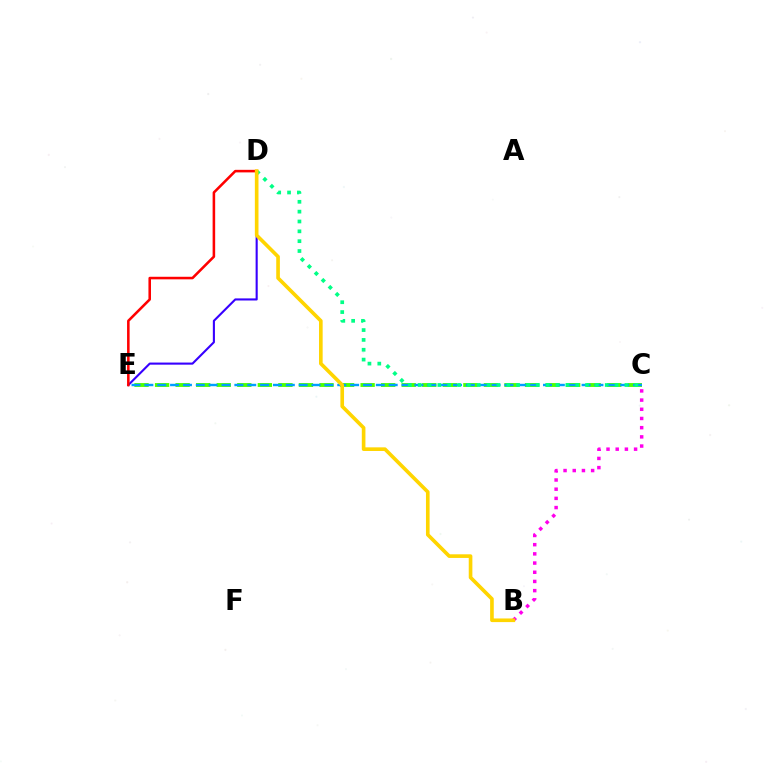{('C', 'E'): [{'color': '#4fff00', 'line_style': 'dashed', 'thickness': 2.79}, {'color': '#009eff', 'line_style': 'dashed', 'thickness': 1.75}], ('B', 'C'): [{'color': '#ff00ed', 'line_style': 'dotted', 'thickness': 2.5}], ('C', 'D'): [{'color': '#00ff86', 'line_style': 'dotted', 'thickness': 2.68}], ('D', 'E'): [{'color': '#3700ff', 'line_style': 'solid', 'thickness': 1.51}, {'color': '#ff0000', 'line_style': 'solid', 'thickness': 1.84}], ('B', 'D'): [{'color': '#ffd500', 'line_style': 'solid', 'thickness': 2.62}]}